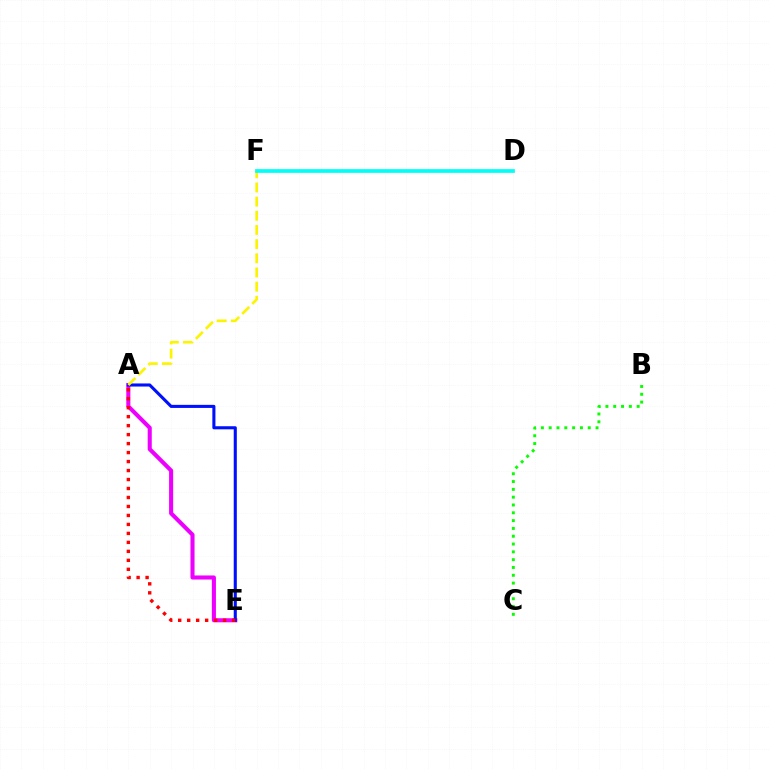{('A', 'E'): [{'color': '#ee00ff', 'line_style': 'solid', 'thickness': 2.93}, {'color': '#0010ff', 'line_style': 'solid', 'thickness': 2.22}, {'color': '#ff0000', 'line_style': 'dotted', 'thickness': 2.44}], ('A', 'F'): [{'color': '#fcf500', 'line_style': 'dashed', 'thickness': 1.92}], ('B', 'C'): [{'color': '#08ff00', 'line_style': 'dotted', 'thickness': 2.12}], ('D', 'F'): [{'color': '#00fff6', 'line_style': 'solid', 'thickness': 2.68}]}